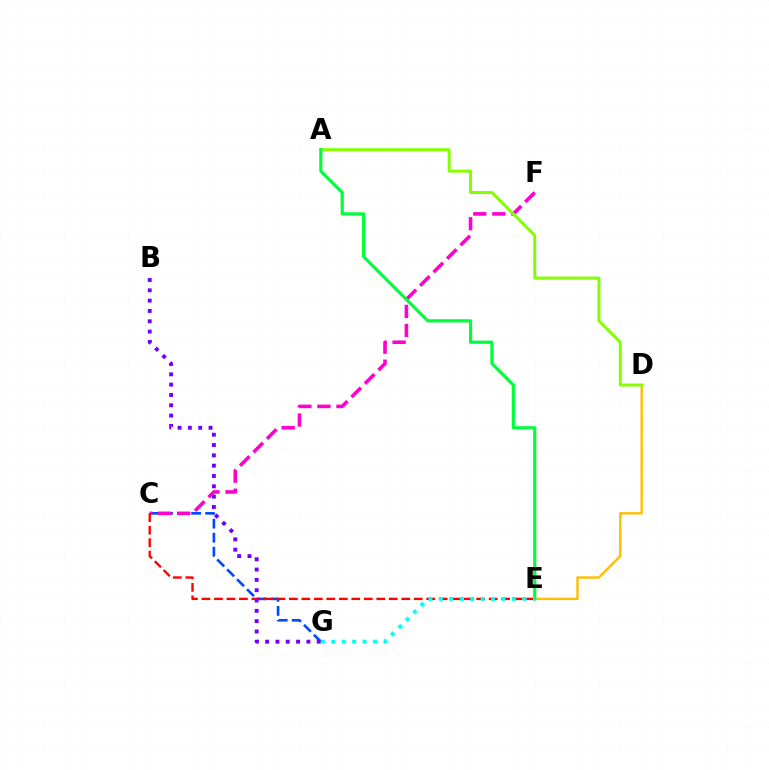{('C', 'G'): [{'color': '#004bff', 'line_style': 'dashed', 'thickness': 1.91}], ('C', 'F'): [{'color': '#ff00cf', 'line_style': 'dashed', 'thickness': 2.59}], ('D', 'E'): [{'color': '#ffbd00', 'line_style': 'solid', 'thickness': 1.7}], ('C', 'E'): [{'color': '#ff0000', 'line_style': 'dashed', 'thickness': 1.7}], ('A', 'D'): [{'color': '#84ff00', 'line_style': 'solid', 'thickness': 2.15}], ('A', 'E'): [{'color': '#00ff39', 'line_style': 'solid', 'thickness': 2.29}], ('B', 'G'): [{'color': '#7200ff', 'line_style': 'dotted', 'thickness': 2.8}], ('E', 'G'): [{'color': '#00fff6', 'line_style': 'dotted', 'thickness': 2.84}]}